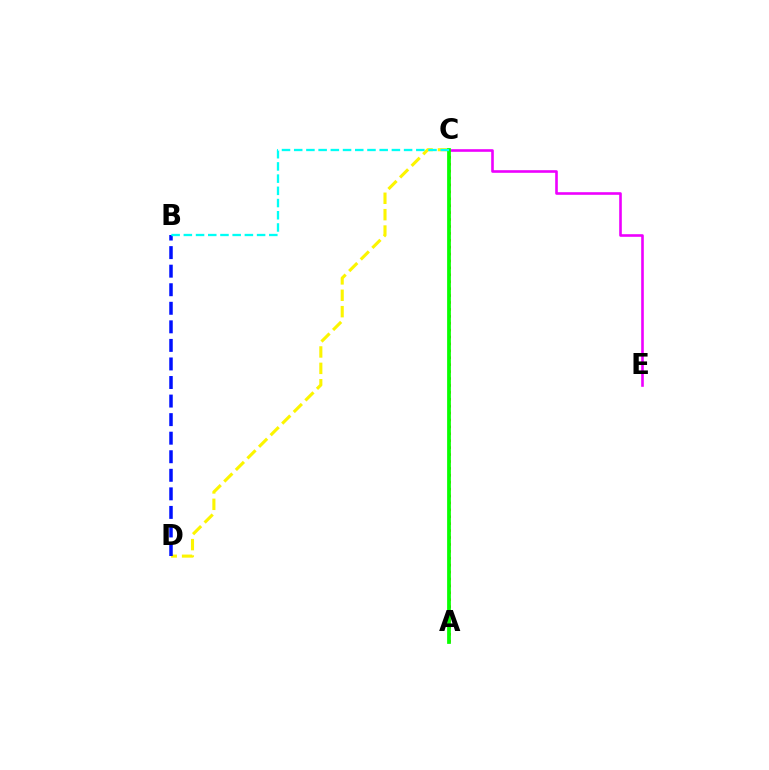{('C', 'D'): [{'color': '#fcf500', 'line_style': 'dashed', 'thickness': 2.23}], ('B', 'D'): [{'color': '#0010ff', 'line_style': 'dashed', 'thickness': 2.52}], ('A', 'C'): [{'color': '#ff0000', 'line_style': 'dotted', 'thickness': 1.88}, {'color': '#08ff00', 'line_style': 'solid', 'thickness': 2.71}], ('C', 'E'): [{'color': '#ee00ff', 'line_style': 'solid', 'thickness': 1.89}], ('B', 'C'): [{'color': '#00fff6', 'line_style': 'dashed', 'thickness': 1.66}]}